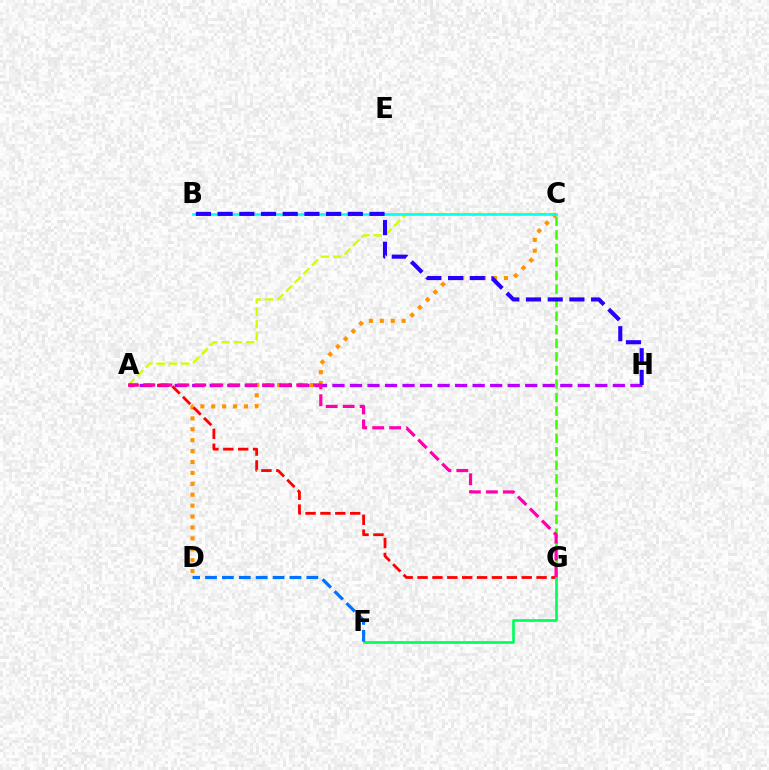{('A', 'C'): [{'color': '#d1ff00', 'line_style': 'dashed', 'thickness': 1.67}], ('C', 'D'): [{'color': '#ff9400', 'line_style': 'dotted', 'thickness': 2.96}], ('A', 'H'): [{'color': '#b900ff', 'line_style': 'dashed', 'thickness': 2.38}], ('C', 'G'): [{'color': '#3dff00', 'line_style': 'dashed', 'thickness': 1.84}], ('A', 'G'): [{'color': '#ff0000', 'line_style': 'dashed', 'thickness': 2.02}, {'color': '#ff00ac', 'line_style': 'dashed', 'thickness': 2.31}], ('B', 'C'): [{'color': '#00fff6', 'line_style': 'solid', 'thickness': 1.88}], ('B', 'H'): [{'color': '#2500ff', 'line_style': 'dashed', 'thickness': 2.95}], ('F', 'G'): [{'color': '#00ff5c', 'line_style': 'solid', 'thickness': 1.93}], ('D', 'F'): [{'color': '#0074ff', 'line_style': 'dashed', 'thickness': 2.3}]}